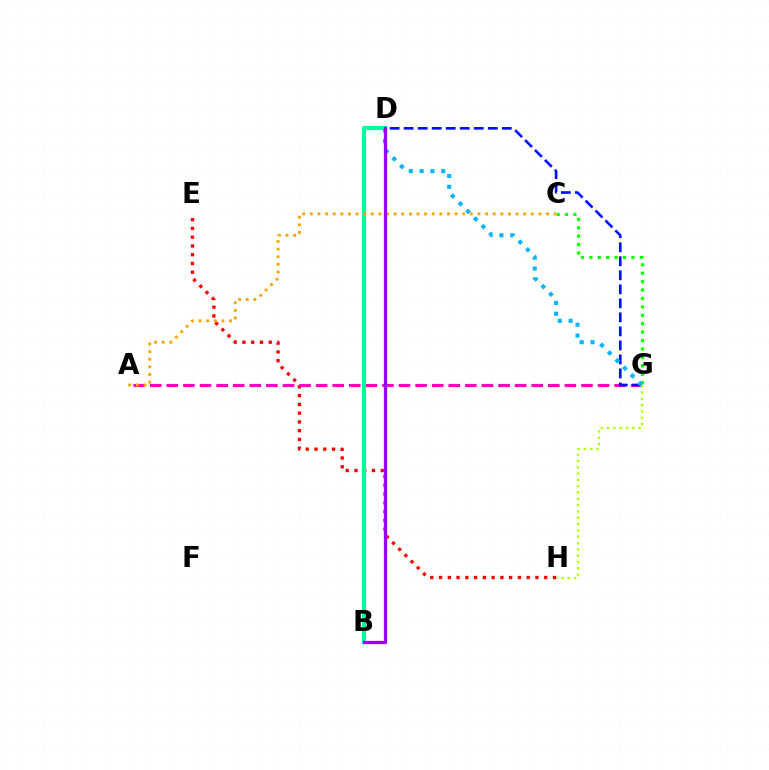{('E', 'H'): [{'color': '#ff0000', 'line_style': 'dotted', 'thickness': 2.38}], ('A', 'G'): [{'color': '#ff00bd', 'line_style': 'dashed', 'thickness': 2.25}], ('C', 'G'): [{'color': '#08ff00', 'line_style': 'dotted', 'thickness': 2.29}], ('B', 'D'): [{'color': '#00ff9d', 'line_style': 'solid', 'thickness': 3.0}, {'color': '#9b00ff', 'line_style': 'solid', 'thickness': 2.35}], ('D', 'G'): [{'color': '#0010ff', 'line_style': 'dashed', 'thickness': 1.9}, {'color': '#00b5ff', 'line_style': 'dotted', 'thickness': 2.94}], ('A', 'C'): [{'color': '#ffa500', 'line_style': 'dotted', 'thickness': 2.07}], ('G', 'H'): [{'color': '#b3ff00', 'line_style': 'dotted', 'thickness': 1.71}]}